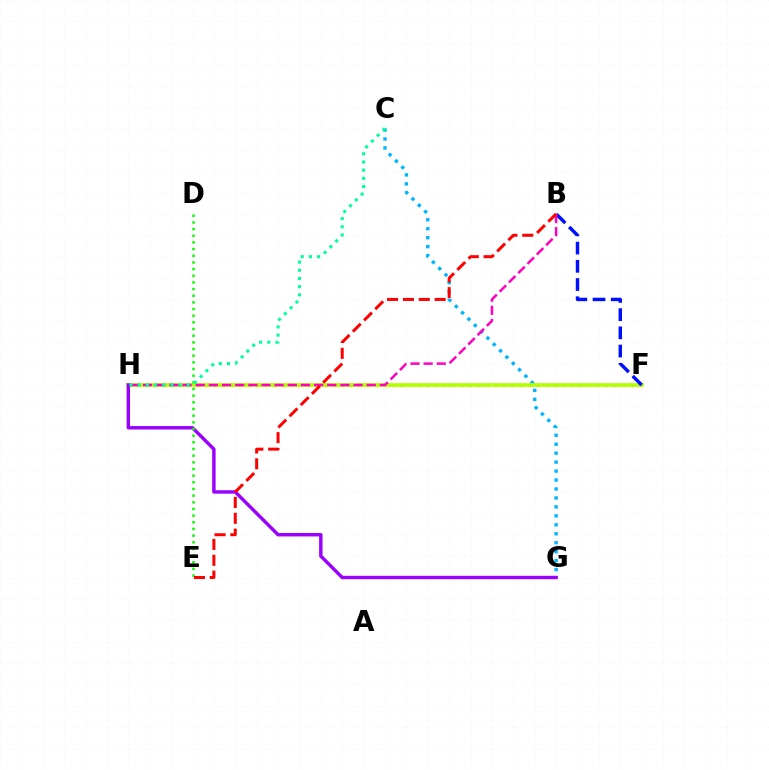{('C', 'G'): [{'color': '#00b5ff', 'line_style': 'dotted', 'thickness': 2.43}], ('F', 'H'): [{'color': '#ffa500', 'line_style': 'dotted', 'thickness': 2.31}, {'color': '#b3ff00', 'line_style': 'solid', 'thickness': 2.65}], ('G', 'H'): [{'color': '#9b00ff', 'line_style': 'solid', 'thickness': 2.46}], ('D', 'E'): [{'color': '#08ff00', 'line_style': 'dotted', 'thickness': 1.81}], ('B', 'F'): [{'color': '#0010ff', 'line_style': 'dashed', 'thickness': 2.48}], ('B', 'H'): [{'color': '#ff00bd', 'line_style': 'dashed', 'thickness': 1.79}], ('C', 'H'): [{'color': '#00ff9d', 'line_style': 'dotted', 'thickness': 2.23}], ('B', 'E'): [{'color': '#ff0000', 'line_style': 'dashed', 'thickness': 2.15}]}